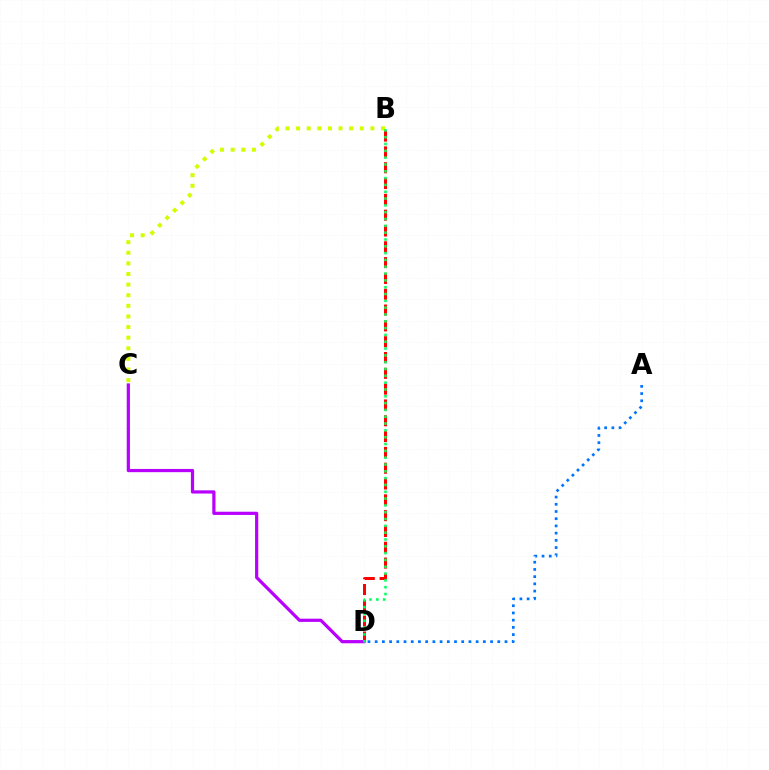{('B', 'D'): [{'color': '#ff0000', 'line_style': 'dashed', 'thickness': 2.15}, {'color': '#00ff5c', 'line_style': 'dotted', 'thickness': 1.85}], ('A', 'D'): [{'color': '#0074ff', 'line_style': 'dotted', 'thickness': 1.96}], ('B', 'C'): [{'color': '#d1ff00', 'line_style': 'dotted', 'thickness': 2.88}], ('C', 'D'): [{'color': '#b900ff', 'line_style': 'solid', 'thickness': 2.31}]}